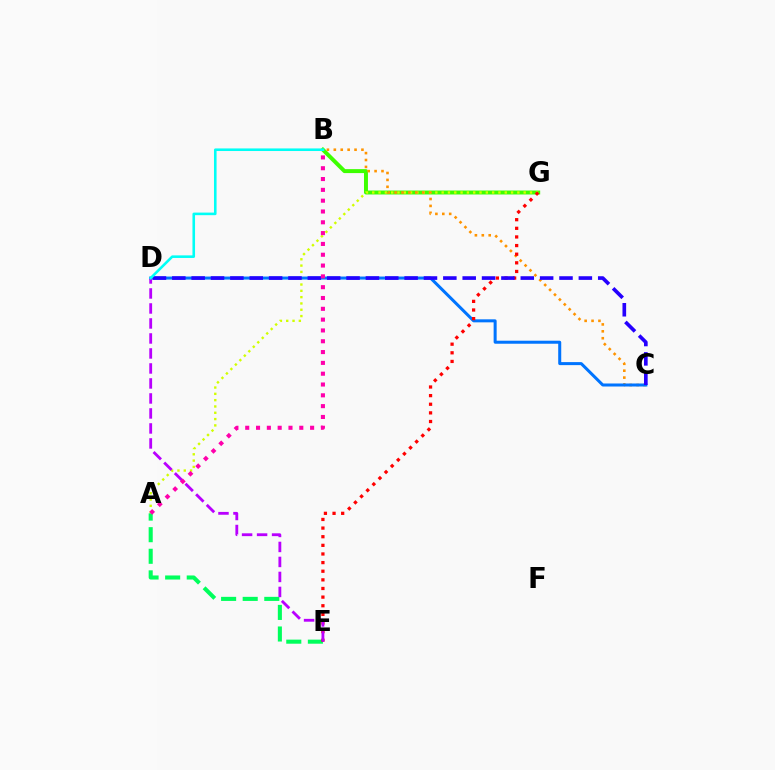{('B', 'G'): [{'color': '#3dff00', 'line_style': 'solid', 'thickness': 2.85}], ('A', 'G'): [{'color': '#d1ff00', 'line_style': 'dotted', 'thickness': 1.71}], ('A', 'E'): [{'color': '#00ff5c', 'line_style': 'dashed', 'thickness': 2.93}], ('B', 'C'): [{'color': '#ff9400', 'line_style': 'dotted', 'thickness': 1.88}], ('C', 'D'): [{'color': '#0074ff', 'line_style': 'solid', 'thickness': 2.18}, {'color': '#2500ff', 'line_style': 'dashed', 'thickness': 2.63}], ('E', 'G'): [{'color': '#ff0000', 'line_style': 'dotted', 'thickness': 2.34}], ('D', 'E'): [{'color': '#b900ff', 'line_style': 'dashed', 'thickness': 2.04}], ('A', 'B'): [{'color': '#ff00ac', 'line_style': 'dotted', 'thickness': 2.94}], ('B', 'D'): [{'color': '#00fff6', 'line_style': 'solid', 'thickness': 1.86}]}